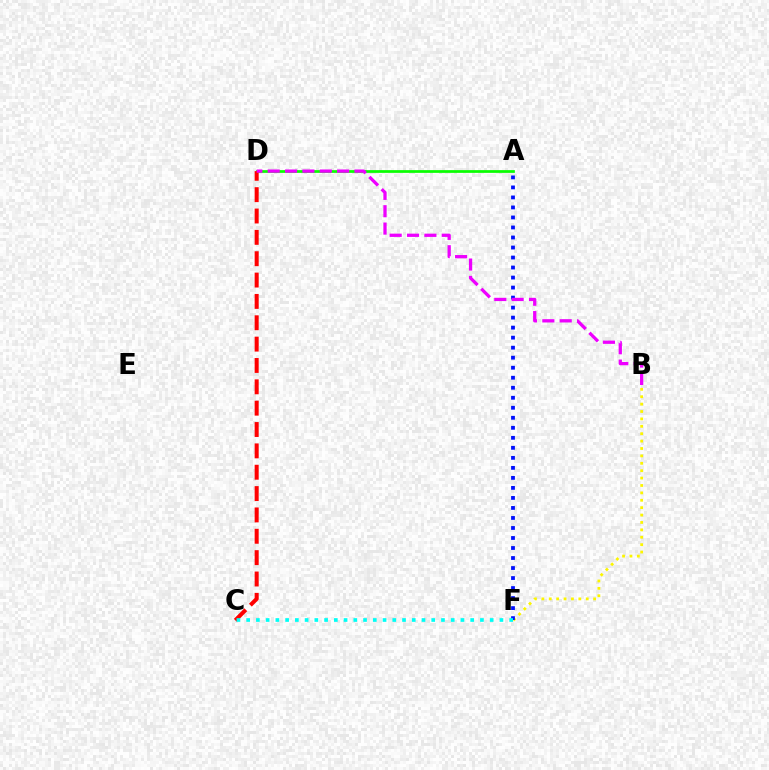{('B', 'F'): [{'color': '#fcf500', 'line_style': 'dotted', 'thickness': 2.01}], ('A', 'D'): [{'color': '#08ff00', 'line_style': 'solid', 'thickness': 1.96}], ('C', 'D'): [{'color': '#ff0000', 'line_style': 'dashed', 'thickness': 2.9}], ('A', 'F'): [{'color': '#0010ff', 'line_style': 'dotted', 'thickness': 2.72}], ('C', 'F'): [{'color': '#00fff6', 'line_style': 'dotted', 'thickness': 2.65}], ('B', 'D'): [{'color': '#ee00ff', 'line_style': 'dashed', 'thickness': 2.36}]}